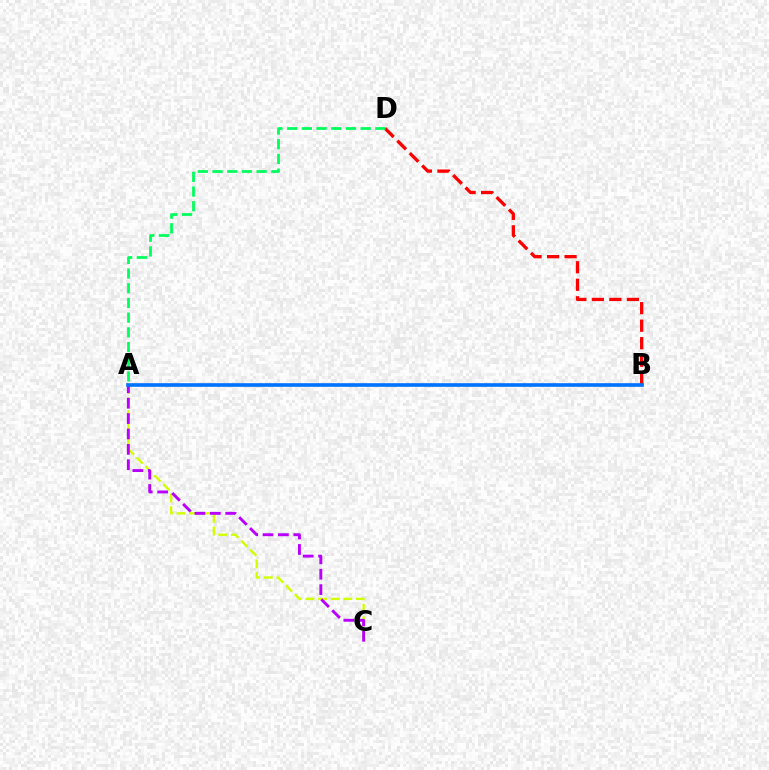{('A', 'C'): [{'color': '#d1ff00', 'line_style': 'dashed', 'thickness': 1.72}, {'color': '#b900ff', 'line_style': 'dashed', 'thickness': 2.09}], ('B', 'D'): [{'color': '#ff0000', 'line_style': 'dashed', 'thickness': 2.38}], ('A', 'B'): [{'color': '#0074ff', 'line_style': 'solid', 'thickness': 2.62}], ('A', 'D'): [{'color': '#00ff5c', 'line_style': 'dashed', 'thickness': 2.0}]}